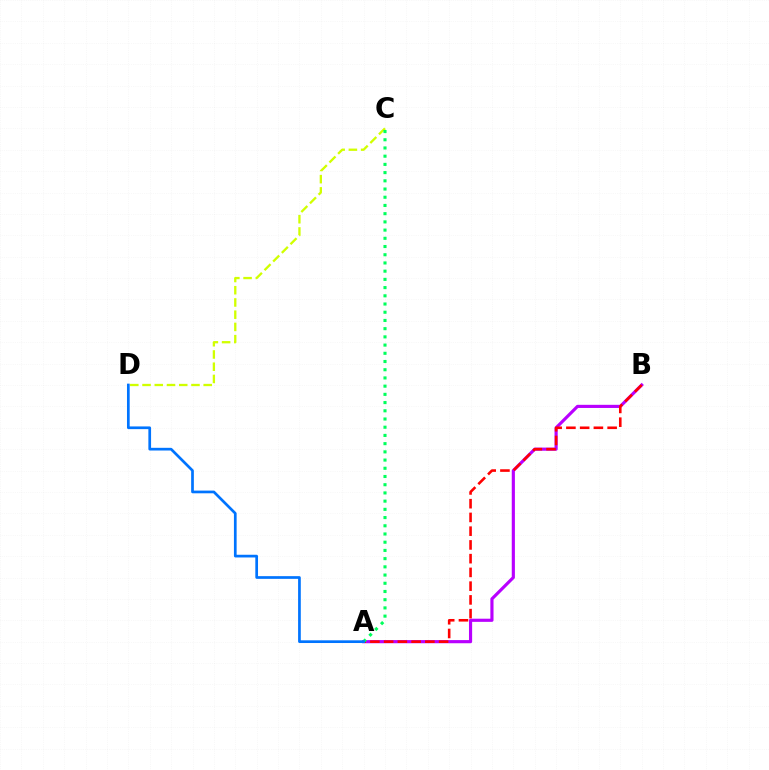{('C', 'D'): [{'color': '#d1ff00', 'line_style': 'dashed', 'thickness': 1.66}], ('A', 'B'): [{'color': '#b900ff', 'line_style': 'solid', 'thickness': 2.27}, {'color': '#ff0000', 'line_style': 'dashed', 'thickness': 1.87}], ('A', 'C'): [{'color': '#00ff5c', 'line_style': 'dotted', 'thickness': 2.23}], ('A', 'D'): [{'color': '#0074ff', 'line_style': 'solid', 'thickness': 1.95}]}